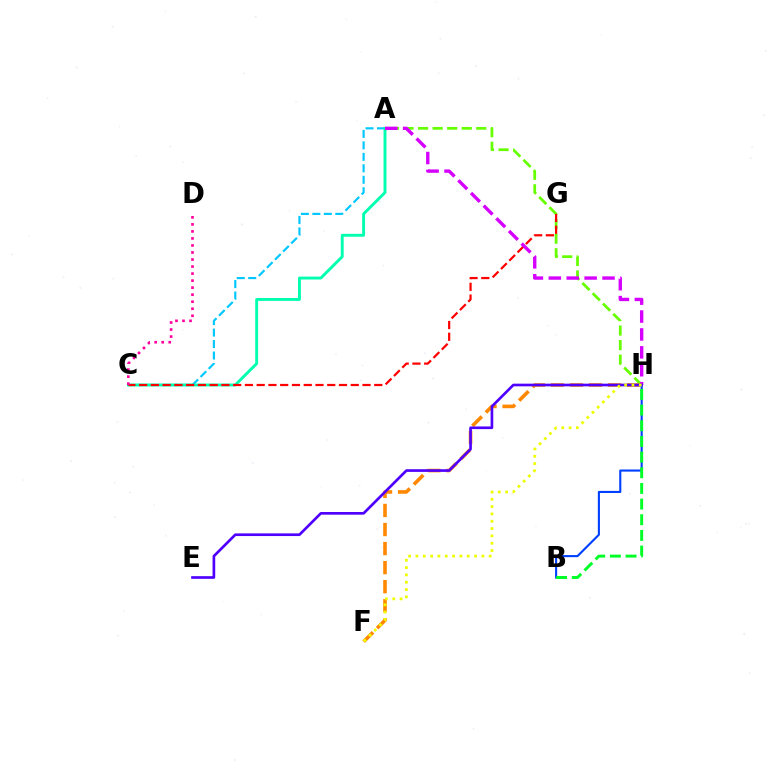{('B', 'H'): [{'color': '#003fff', 'line_style': 'solid', 'thickness': 1.52}, {'color': '#00ff27', 'line_style': 'dashed', 'thickness': 2.13}], ('A', 'H'): [{'color': '#66ff00', 'line_style': 'dashed', 'thickness': 1.98}, {'color': '#d600ff', 'line_style': 'dashed', 'thickness': 2.43}], ('F', 'H'): [{'color': '#ff8800', 'line_style': 'dashed', 'thickness': 2.59}, {'color': '#eeff00', 'line_style': 'dotted', 'thickness': 1.99}], ('A', 'C'): [{'color': '#00c7ff', 'line_style': 'dashed', 'thickness': 1.56}, {'color': '#00ffaf', 'line_style': 'solid', 'thickness': 2.09}], ('C', 'G'): [{'color': '#ff0000', 'line_style': 'dashed', 'thickness': 1.6}], ('E', 'H'): [{'color': '#4f00ff', 'line_style': 'solid', 'thickness': 1.92}], ('C', 'D'): [{'color': '#ff00a0', 'line_style': 'dotted', 'thickness': 1.91}]}